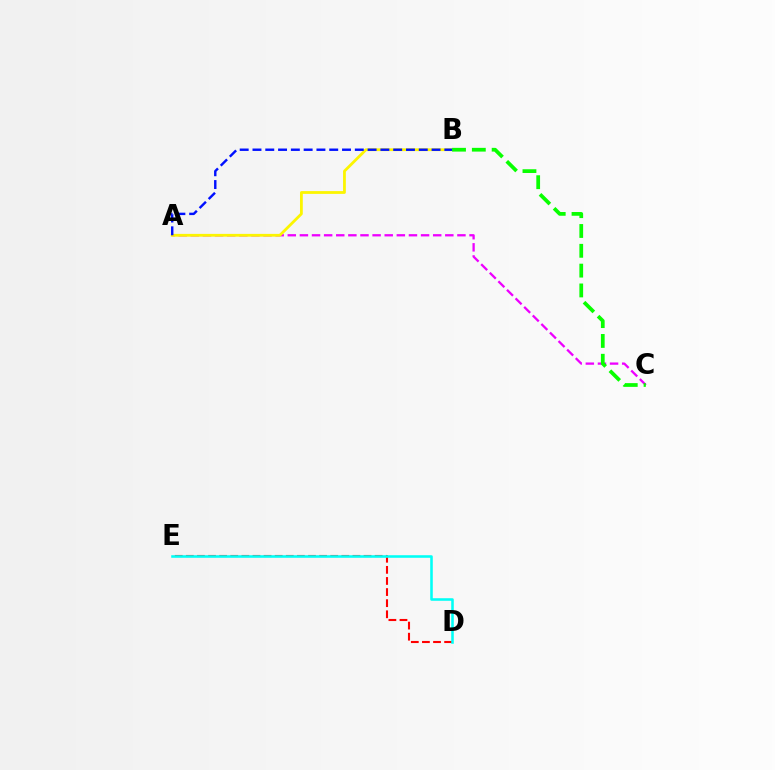{('A', 'C'): [{'color': '#ee00ff', 'line_style': 'dashed', 'thickness': 1.65}], ('A', 'B'): [{'color': '#fcf500', 'line_style': 'solid', 'thickness': 2.01}, {'color': '#0010ff', 'line_style': 'dashed', 'thickness': 1.74}], ('B', 'C'): [{'color': '#08ff00', 'line_style': 'dashed', 'thickness': 2.69}], ('D', 'E'): [{'color': '#ff0000', 'line_style': 'dashed', 'thickness': 1.51}, {'color': '#00fff6', 'line_style': 'solid', 'thickness': 1.84}]}